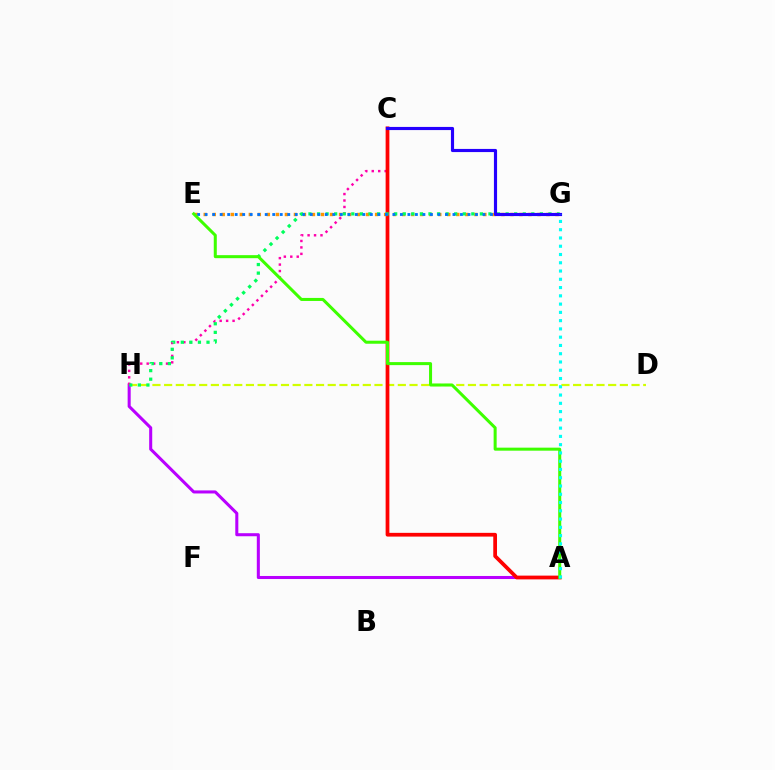{('D', 'H'): [{'color': '#d1ff00', 'line_style': 'dashed', 'thickness': 1.59}], ('A', 'H'): [{'color': '#b900ff', 'line_style': 'solid', 'thickness': 2.19}], ('C', 'H'): [{'color': '#ff00ac', 'line_style': 'dotted', 'thickness': 1.75}], ('A', 'C'): [{'color': '#ff0000', 'line_style': 'solid', 'thickness': 2.69}], ('E', 'G'): [{'color': '#ff9400', 'line_style': 'dotted', 'thickness': 2.45}, {'color': '#0074ff', 'line_style': 'dotted', 'thickness': 2.04}], ('G', 'H'): [{'color': '#00ff5c', 'line_style': 'dotted', 'thickness': 2.33}], ('C', 'G'): [{'color': '#2500ff', 'line_style': 'solid', 'thickness': 2.27}], ('A', 'E'): [{'color': '#3dff00', 'line_style': 'solid', 'thickness': 2.18}], ('A', 'G'): [{'color': '#00fff6', 'line_style': 'dotted', 'thickness': 2.25}]}